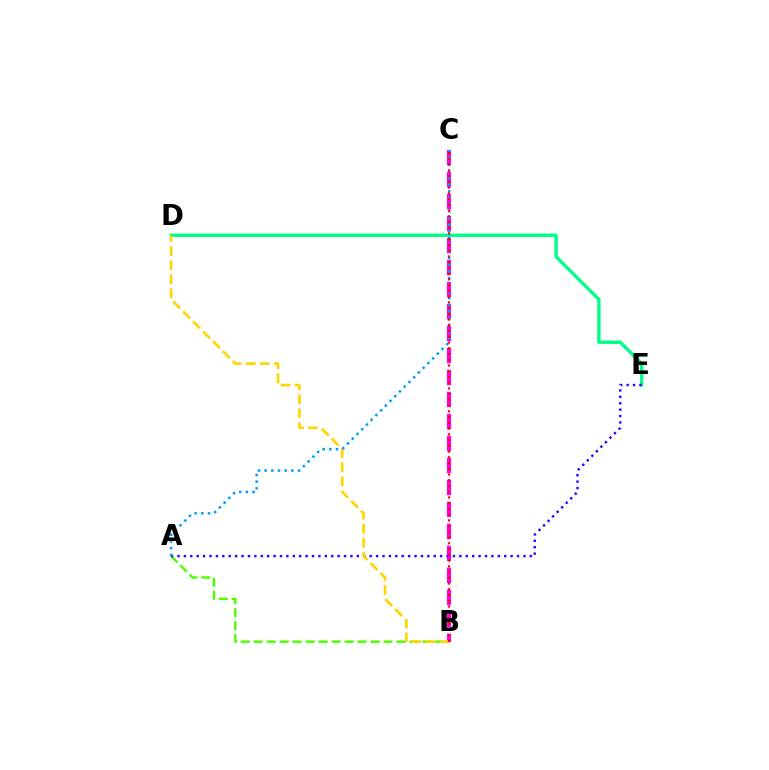{('B', 'C'): [{'color': '#ff00ed', 'line_style': 'dashed', 'thickness': 2.99}, {'color': '#ff0000', 'line_style': 'dotted', 'thickness': 1.56}], ('D', 'E'): [{'color': '#00ff86', 'line_style': 'solid', 'thickness': 2.42}], ('A', 'B'): [{'color': '#4fff00', 'line_style': 'dashed', 'thickness': 1.76}], ('A', 'E'): [{'color': '#3700ff', 'line_style': 'dotted', 'thickness': 1.74}], ('B', 'D'): [{'color': '#ffd500', 'line_style': 'dashed', 'thickness': 1.91}], ('A', 'C'): [{'color': '#009eff', 'line_style': 'dotted', 'thickness': 1.82}]}